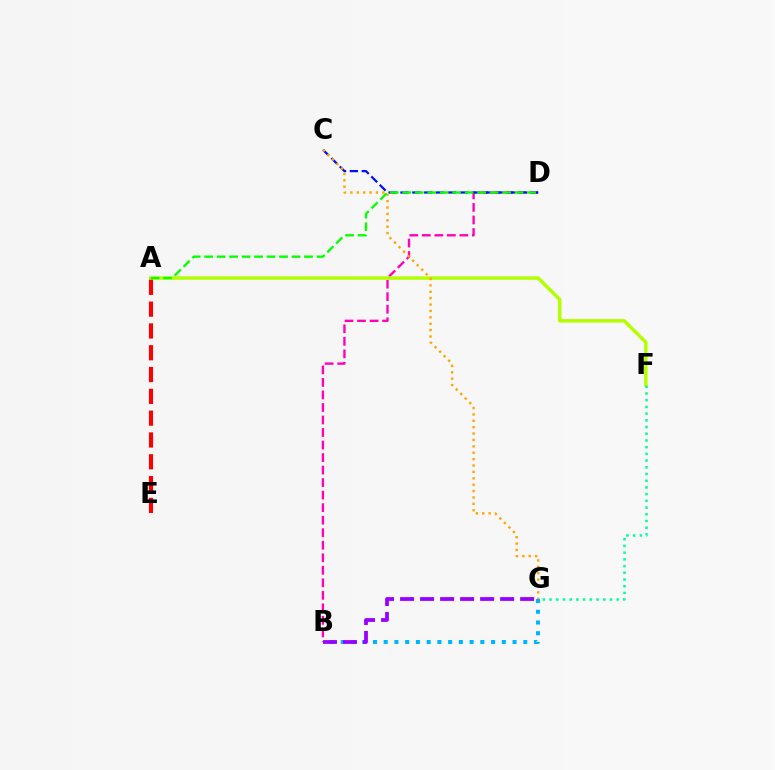{('B', 'D'): [{'color': '#ff00bd', 'line_style': 'dashed', 'thickness': 1.7}], ('A', 'F'): [{'color': '#b3ff00', 'line_style': 'solid', 'thickness': 2.5}], ('F', 'G'): [{'color': '#00ff9d', 'line_style': 'dotted', 'thickness': 1.82}], ('A', 'E'): [{'color': '#ff0000', 'line_style': 'dashed', 'thickness': 2.96}], ('B', 'G'): [{'color': '#00b5ff', 'line_style': 'dotted', 'thickness': 2.92}, {'color': '#9b00ff', 'line_style': 'dashed', 'thickness': 2.72}], ('C', 'D'): [{'color': '#0010ff', 'line_style': 'dashed', 'thickness': 1.61}], ('C', 'G'): [{'color': '#ffa500', 'line_style': 'dotted', 'thickness': 1.74}], ('A', 'D'): [{'color': '#08ff00', 'line_style': 'dashed', 'thickness': 1.7}]}